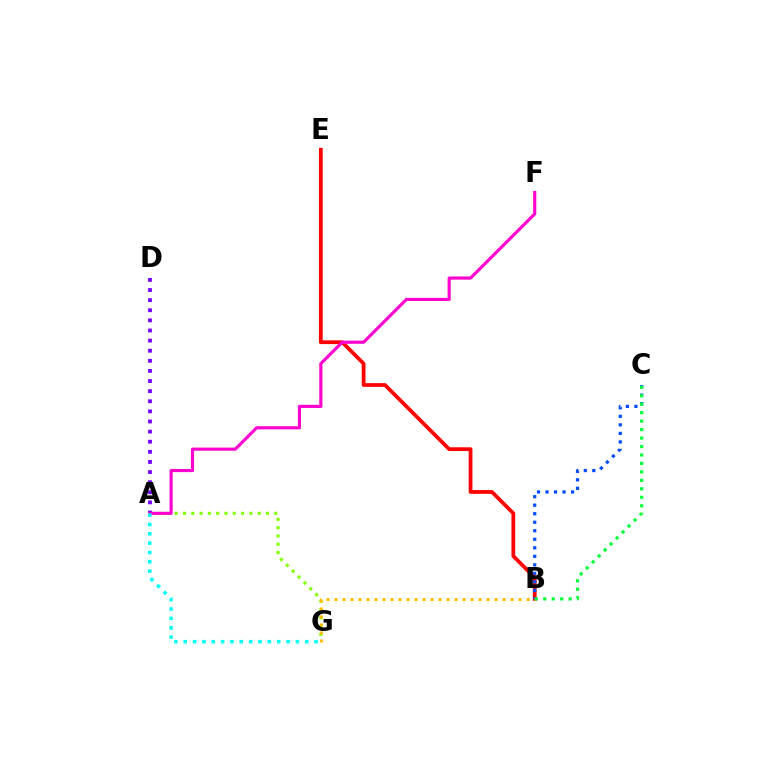{('B', 'E'): [{'color': '#ff0000', 'line_style': 'solid', 'thickness': 2.71}], ('A', 'G'): [{'color': '#84ff00', 'line_style': 'dotted', 'thickness': 2.25}, {'color': '#00fff6', 'line_style': 'dotted', 'thickness': 2.54}], ('A', 'D'): [{'color': '#7200ff', 'line_style': 'dotted', 'thickness': 2.75}], ('B', 'G'): [{'color': '#ffbd00', 'line_style': 'dotted', 'thickness': 2.17}], ('B', 'C'): [{'color': '#004bff', 'line_style': 'dotted', 'thickness': 2.31}, {'color': '#00ff39', 'line_style': 'dotted', 'thickness': 2.3}], ('A', 'F'): [{'color': '#ff00cf', 'line_style': 'solid', 'thickness': 2.26}]}